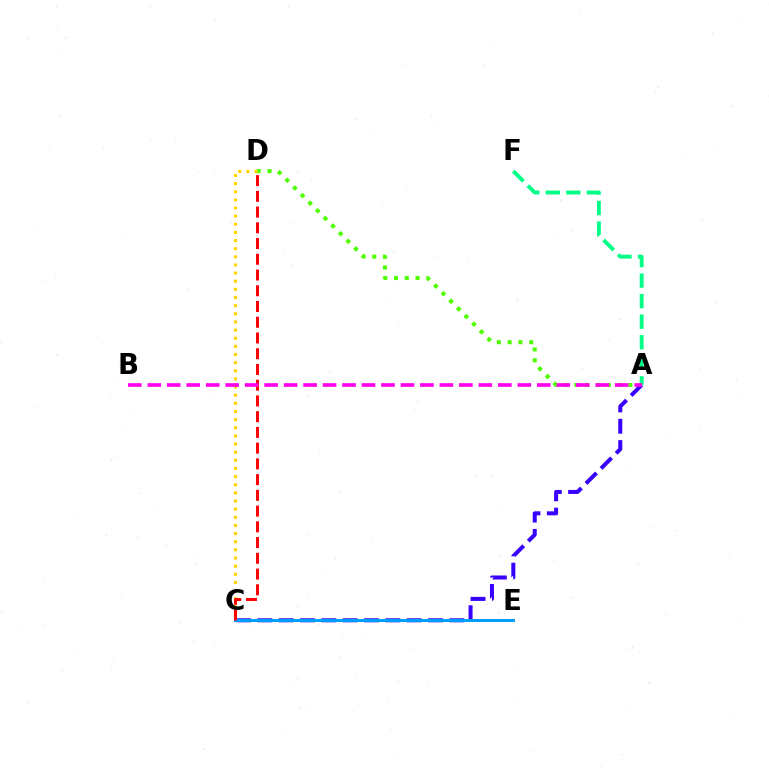{('A', 'D'): [{'color': '#4fff00', 'line_style': 'dotted', 'thickness': 2.93}], ('A', 'C'): [{'color': '#3700ff', 'line_style': 'dashed', 'thickness': 2.9}], ('C', 'D'): [{'color': '#ffd500', 'line_style': 'dotted', 'thickness': 2.21}, {'color': '#ff0000', 'line_style': 'dashed', 'thickness': 2.14}], ('A', 'F'): [{'color': '#00ff86', 'line_style': 'dashed', 'thickness': 2.79}], ('C', 'E'): [{'color': '#009eff', 'line_style': 'solid', 'thickness': 2.13}], ('A', 'B'): [{'color': '#ff00ed', 'line_style': 'dashed', 'thickness': 2.65}]}